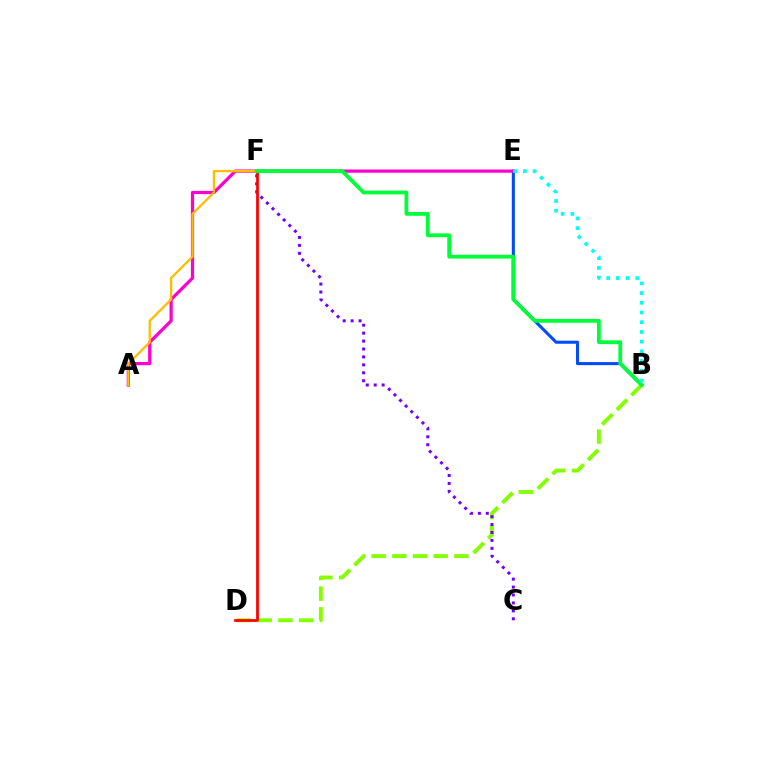{('B', 'E'): [{'color': '#004bff', 'line_style': 'solid', 'thickness': 2.2}, {'color': '#00fff6', 'line_style': 'dotted', 'thickness': 2.64}], ('B', 'D'): [{'color': '#84ff00', 'line_style': 'dashed', 'thickness': 2.81}], ('A', 'E'): [{'color': '#ff00cf', 'line_style': 'solid', 'thickness': 2.33}], ('C', 'F'): [{'color': '#7200ff', 'line_style': 'dotted', 'thickness': 2.15}], ('A', 'F'): [{'color': '#ffbd00', 'line_style': 'solid', 'thickness': 1.64}], ('D', 'F'): [{'color': '#ff0000', 'line_style': 'solid', 'thickness': 1.98}], ('B', 'F'): [{'color': '#00ff39', 'line_style': 'solid', 'thickness': 2.73}]}